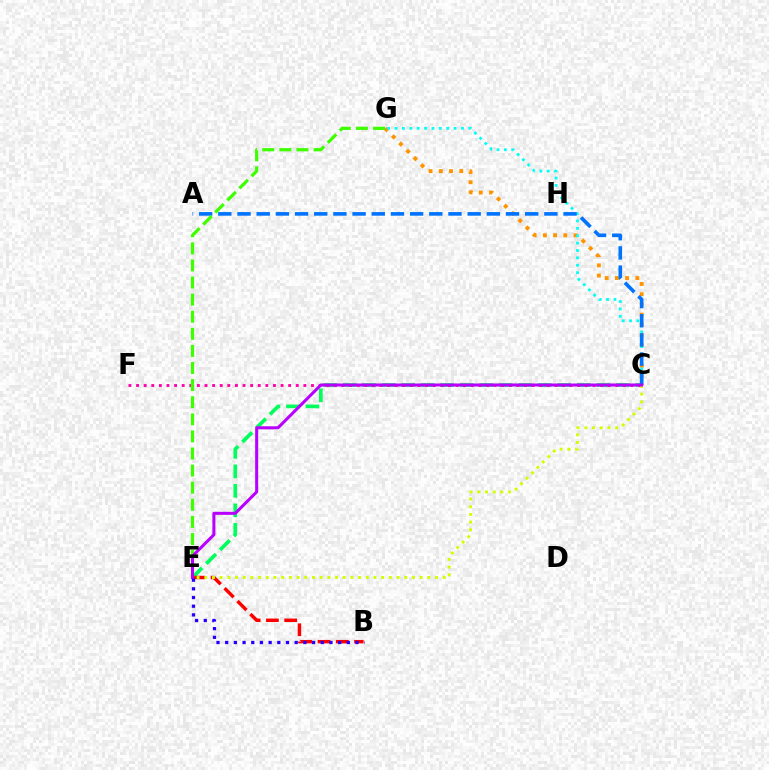{('C', 'G'): [{'color': '#ff9400', 'line_style': 'dotted', 'thickness': 2.78}, {'color': '#00fff6', 'line_style': 'dotted', 'thickness': 2.01}], ('C', 'E'): [{'color': '#00ff5c', 'line_style': 'dashed', 'thickness': 2.65}, {'color': '#d1ff00', 'line_style': 'dotted', 'thickness': 2.09}, {'color': '#b900ff', 'line_style': 'solid', 'thickness': 2.18}], ('A', 'C'): [{'color': '#0074ff', 'line_style': 'dashed', 'thickness': 2.61}], ('B', 'E'): [{'color': '#ff0000', 'line_style': 'dashed', 'thickness': 2.48}, {'color': '#2500ff', 'line_style': 'dotted', 'thickness': 2.36}], ('C', 'F'): [{'color': '#ff00ac', 'line_style': 'dotted', 'thickness': 2.07}], ('E', 'G'): [{'color': '#3dff00', 'line_style': 'dashed', 'thickness': 2.32}]}